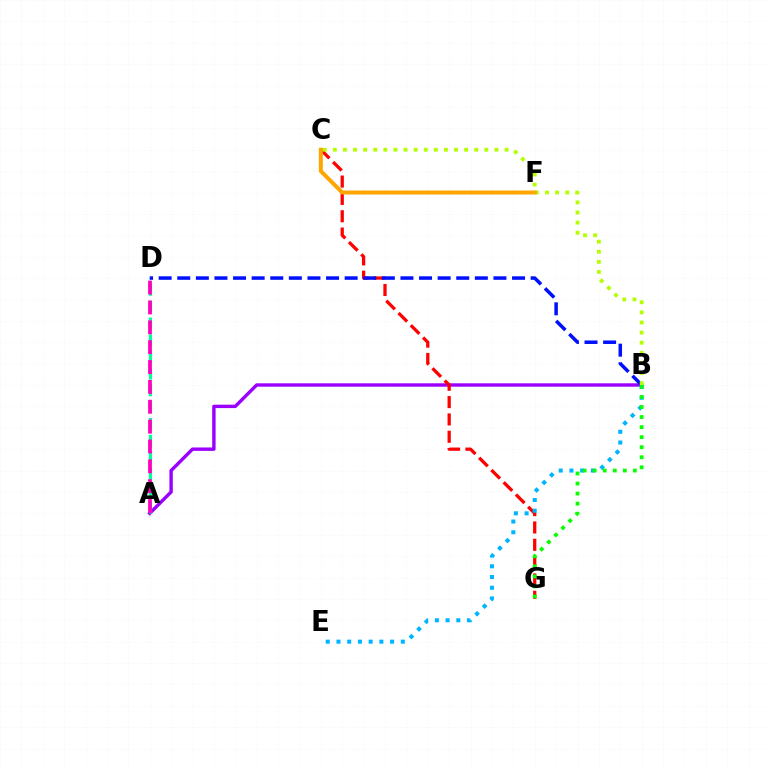{('A', 'B'): [{'color': '#9b00ff', 'line_style': 'solid', 'thickness': 2.45}], ('A', 'D'): [{'color': '#00ff9d', 'line_style': 'dashed', 'thickness': 2.28}, {'color': '#ff00bd', 'line_style': 'dashed', 'thickness': 2.7}], ('C', 'G'): [{'color': '#ff0000', 'line_style': 'dashed', 'thickness': 2.35}], ('B', 'D'): [{'color': '#0010ff', 'line_style': 'dashed', 'thickness': 2.53}], ('B', 'E'): [{'color': '#00b5ff', 'line_style': 'dotted', 'thickness': 2.91}], ('B', 'C'): [{'color': '#b3ff00', 'line_style': 'dotted', 'thickness': 2.74}], ('B', 'G'): [{'color': '#08ff00', 'line_style': 'dotted', 'thickness': 2.73}], ('C', 'F'): [{'color': '#ffa500', 'line_style': 'solid', 'thickness': 2.87}]}